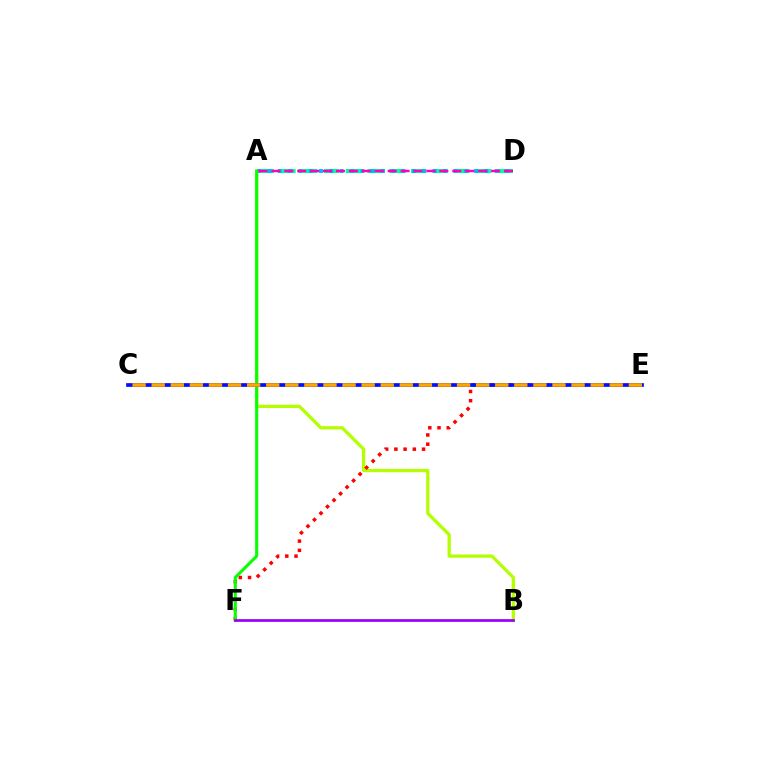{('A', 'D'): [{'color': '#00ff9d', 'line_style': 'dashed', 'thickness': 2.95}, {'color': '#00b5ff', 'line_style': 'dotted', 'thickness': 2.81}, {'color': '#ff00bd', 'line_style': 'dashed', 'thickness': 1.76}], ('A', 'B'): [{'color': '#b3ff00', 'line_style': 'solid', 'thickness': 2.35}], ('E', 'F'): [{'color': '#ff0000', 'line_style': 'dotted', 'thickness': 2.5}], ('A', 'F'): [{'color': '#08ff00', 'line_style': 'solid', 'thickness': 2.21}], ('C', 'E'): [{'color': '#0010ff', 'line_style': 'solid', 'thickness': 2.67}, {'color': '#ffa500', 'line_style': 'dashed', 'thickness': 2.59}], ('B', 'F'): [{'color': '#9b00ff', 'line_style': 'solid', 'thickness': 1.98}]}